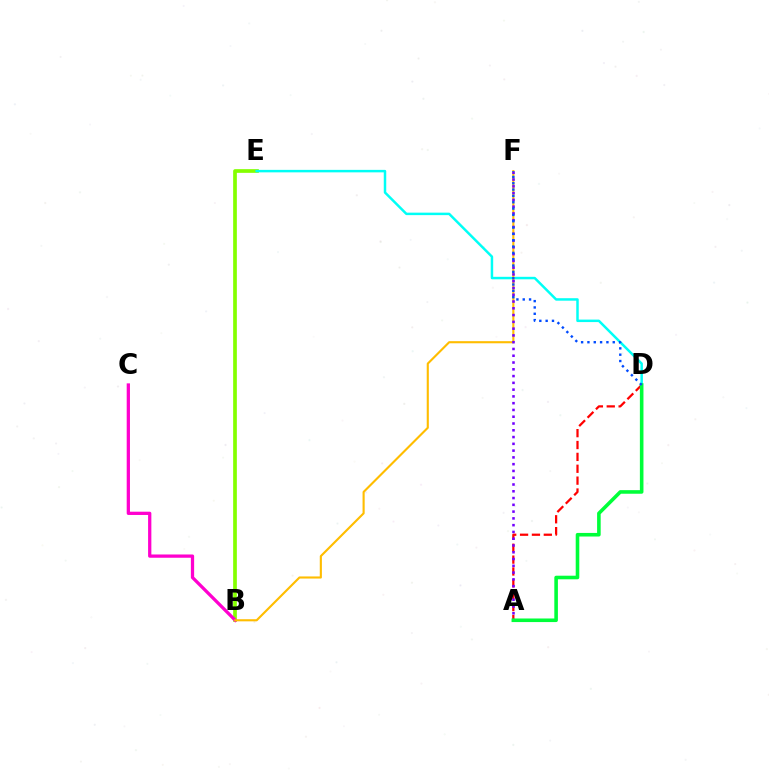{('B', 'E'): [{'color': '#84ff00', 'line_style': 'solid', 'thickness': 2.66}], ('B', 'C'): [{'color': '#ff00cf', 'line_style': 'solid', 'thickness': 2.35}], ('A', 'D'): [{'color': '#ff0000', 'line_style': 'dashed', 'thickness': 1.61}, {'color': '#00ff39', 'line_style': 'solid', 'thickness': 2.58}], ('D', 'E'): [{'color': '#00fff6', 'line_style': 'solid', 'thickness': 1.79}], ('B', 'F'): [{'color': '#ffbd00', 'line_style': 'solid', 'thickness': 1.53}], ('A', 'F'): [{'color': '#7200ff', 'line_style': 'dotted', 'thickness': 1.84}], ('D', 'F'): [{'color': '#004bff', 'line_style': 'dotted', 'thickness': 1.72}]}